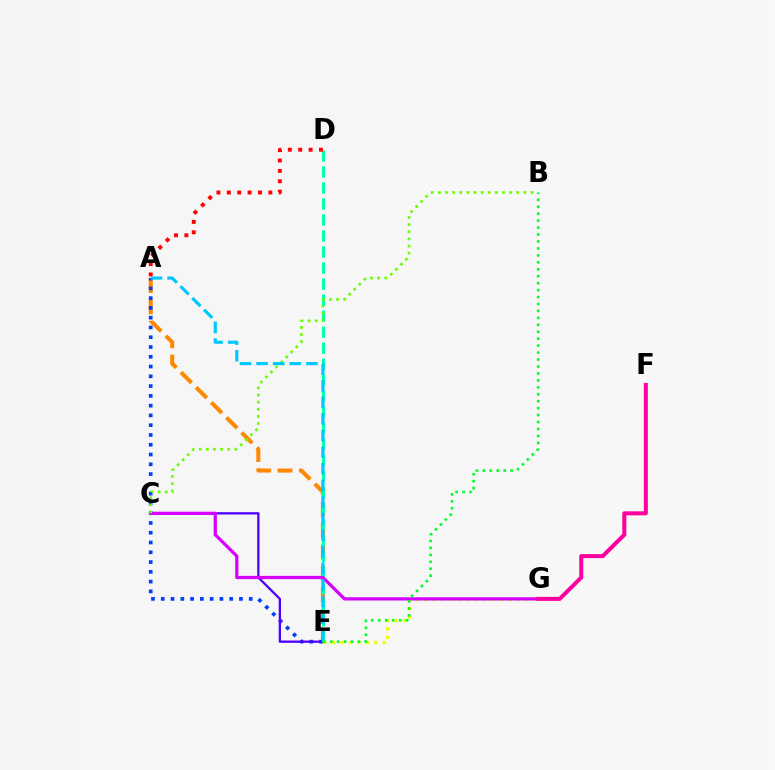{('A', 'E'): [{'color': '#ff8800', 'line_style': 'dashed', 'thickness': 2.9}, {'color': '#003fff', 'line_style': 'dotted', 'thickness': 2.66}, {'color': '#00c7ff', 'line_style': 'dashed', 'thickness': 2.26}], ('E', 'G'): [{'color': '#eeff00', 'line_style': 'dotted', 'thickness': 2.29}], ('C', 'E'): [{'color': '#4f00ff', 'line_style': 'solid', 'thickness': 1.66}], ('D', 'E'): [{'color': '#00ffaf', 'line_style': 'dashed', 'thickness': 2.18}], ('C', 'G'): [{'color': '#d600ff', 'line_style': 'solid', 'thickness': 2.32}], ('B', 'C'): [{'color': '#66ff00', 'line_style': 'dotted', 'thickness': 1.94}], ('A', 'D'): [{'color': '#ff0000', 'line_style': 'dotted', 'thickness': 2.82}], ('F', 'G'): [{'color': '#ff00a0', 'line_style': 'solid', 'thickness': 2.9}], ('B', 'E'): [{'color': '#00ff27', 'line_style': 'dotted', 'thickness': 1.89}]}